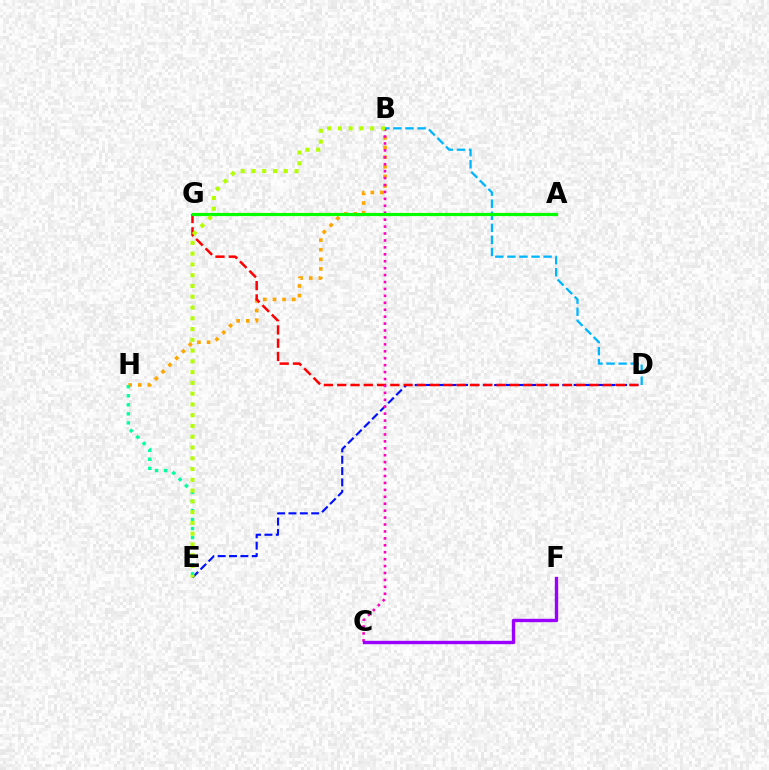{('D', 'E'): [{'color': '#0010ff', 'line_style': 'dashed', 'thickness': 1.54}], ('B', 'H'): [{'color': '#ffa500', 'line_style': 'dotted', 'thickness': 2.61}], ('D', 'G'): [{'color': '#ff0000', 'line_style': 'dashed', 'thickness': 1.8}], ('B', 'C'): [{'color': '#ff00bd', 'line_style': 'dotted', 'thickness': 1.88}], ('E', 'H'): [{'color': '#00ff9d', 'line_style': 'dotted', 'thickness': 2.46}], ('B', 'D'): [{'color': '#00b5ff', 'line_style': 'dashed', 'thickness': 1.64}], ('C', 'F'): [{'color': '#9b00ff', 'line_style': 'solid', 'thickness': 2.44}], ('A', 'G'): [{'color': '#08ff00', 'line_style': 'solid', 'thickness': 2.29}], ('B', 'E'): [{'color': '#b3ff00', 'line_style': 'dotted', 'thickness': 2.93}]}